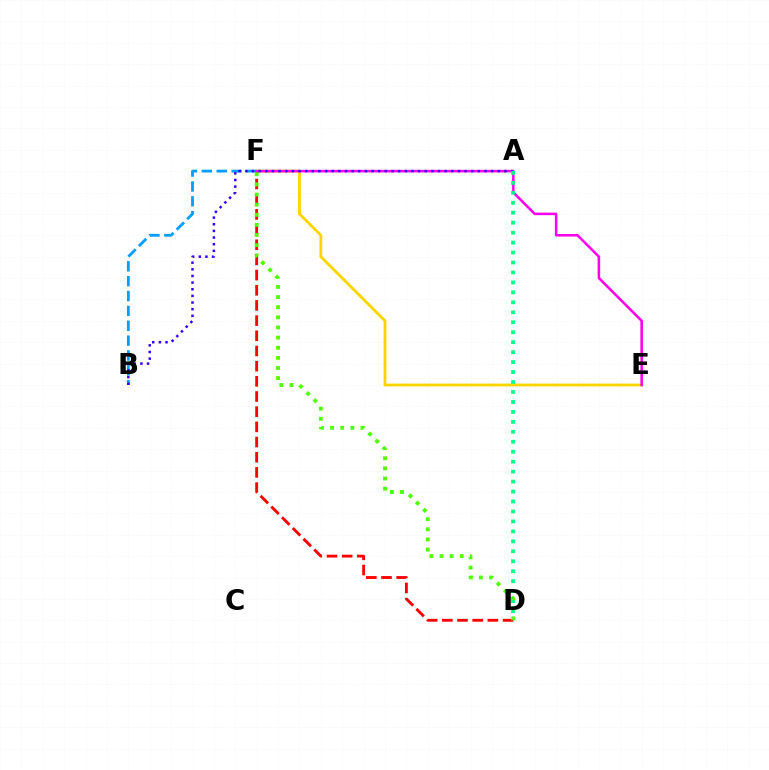{('E', 'F'): [{'color': '#ffd500', 'line_style': 'solid', 'thickness': 2.05}, {'color': '#ff00ed', 'line_style': 'solid', 'thickness': 1.83}], ('B', 'F'): [{'color': '#009eff', 'line_style': 'dashed', 'thickness': 2.02}], ('D', 'F'): [{'color': '#ff0000', 'line_style': 'dashed', 'thickness': 2.06}, {'color': '#4fff00', 'line_style': 'dotted', 'thickness': 2.75}], ('A', 'B'): [{'color': '#3700ff', 'line_style': 'dotted', 'thickness': 1.8}], ('A', 'D'): [{'color': '#00ff86', 'line_style': 'dotted', 'thickness': 2.71}]}